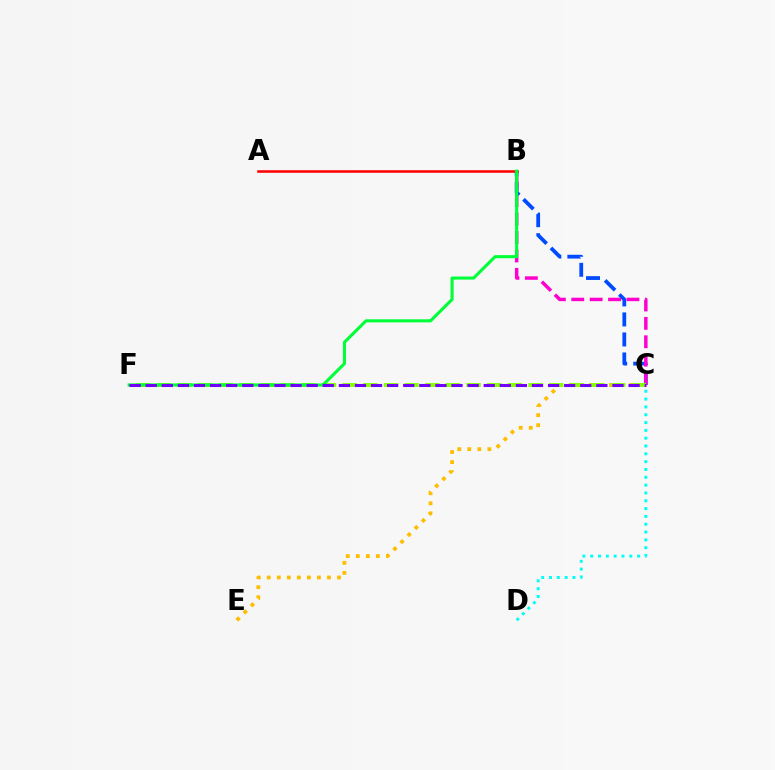{('B', 'C'): [{'color': '#004bff', 'line_style': 'dashed', 'thickness': 2.72}, {'color': '#ff00cf', 'line_style': 'dashed', 'thickness': 2.5}], ('C', 'E'): [{'color': '#ffbd00', 'line_style': 'dotted', 'thickness': 2.73}], ('C', 'D'): [{'color': '#00fff6', 'line_style': 'dotted', 'thickness': 2.12}], ('C', 'F'): [{'color': '#84ff00', 'line_style': 'dashed', 'thickness': 2.81}, {'color': '#7200ff', 'line_style': 'dashed', 'thickness': 2.19}], ('A', 'B'): [{'color': '#ff0000', 'line_style': 'solid', 'thickness': 1.83}], ('B', 'F'): [{'color': '#00ff39', 'line_style': 'solid', 'thickness': 2.23}]}